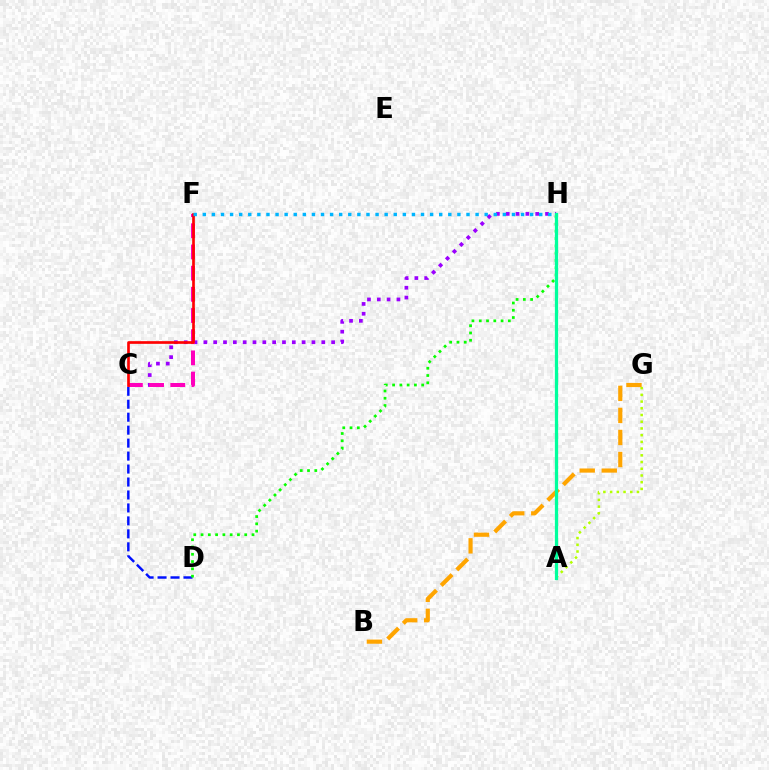{('A', 'G'): [{'color': '#b3ff00', 'line_style': 'dotted', 'thickness': 1.83}], ('C', 'D'): [{'color': '#0010ff', 'line_style': 'dashed', 'thickness': 1.76}], ('C', 'H'): [{'color': '#9b00ff', 'line_style': 'dotted', 'thickness': 2.67}], ('C', 'F'): [{'color': '#ff00bd', 'line_style': 'dashed', 'thickness': 2.88}, {'color': '#ff0000', 'line_style': 'solid', 'thickness': 1.93}], ('D', 'H'): [{'color': '#08ff00', 'line_style': 'dotted', 'thickness': 1.98}], ('F', 'H'): [{'color': '#00b5ff', 'line_style': 'dotted', 'thickness': 2.47}], ('B', 'G'): [{'color': '#ffa500', 'line_style': 'dashed', 'thickness': 3.0}], ('A', 'H'): [{'color': '#00ff9d', 'line_style': 'solid', 'thickness': 2.34}]}